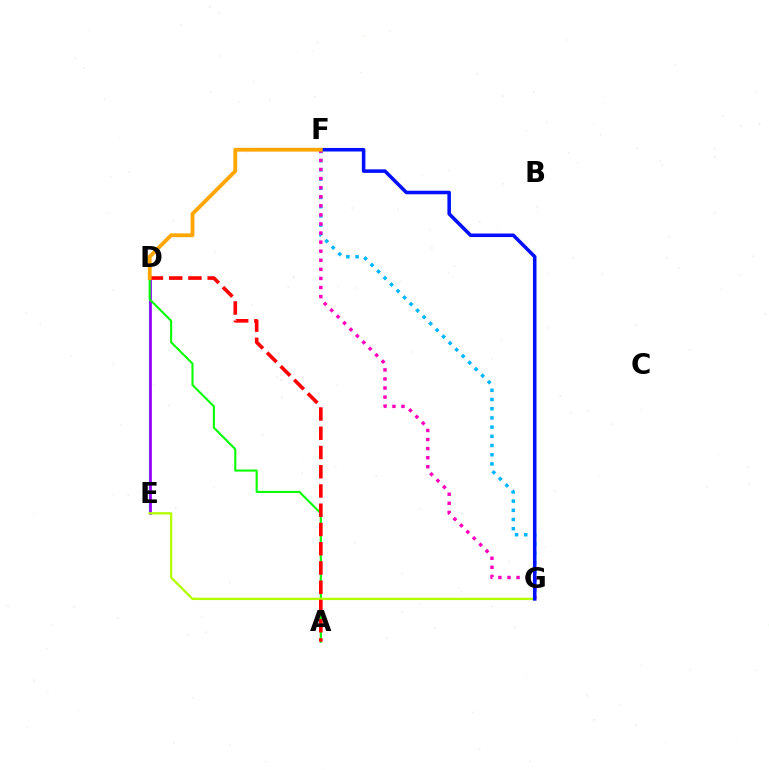{('D', 'E'): [{'color': '#00ff9d', 'line_style': 'solid', 'thickness': 1.58}, {'color': '#9b00ff', 'line_style': 'solid', 'thickness': 1.97}], ('F', 'G'): [{'color': '#00b5ff', 'line_style': 'dotted', 'thickness': 2.5}, {'color': '#ff00bd', 'line_style': 'dotted', 'thickness': 2.47}, {'color': '#0010ff', 'line_style': 'solid', 'thickness': 2.55}], ('A', 'D'): [{'color': '#08ff00', 'line_style': 'solid', 'thickness': 1.5}, {'color': '#ff0000', 'line_style': 'dashed', 'thickness': 2.61}], ('E', 'G'): [{'color': '#b3ff00', 'line_style': 'solid', 'thickness': 1.69}], ('D', 'F'): [{'color': '#ffa500', 'line_style': 'solid', 'thickness': 2.75}]}